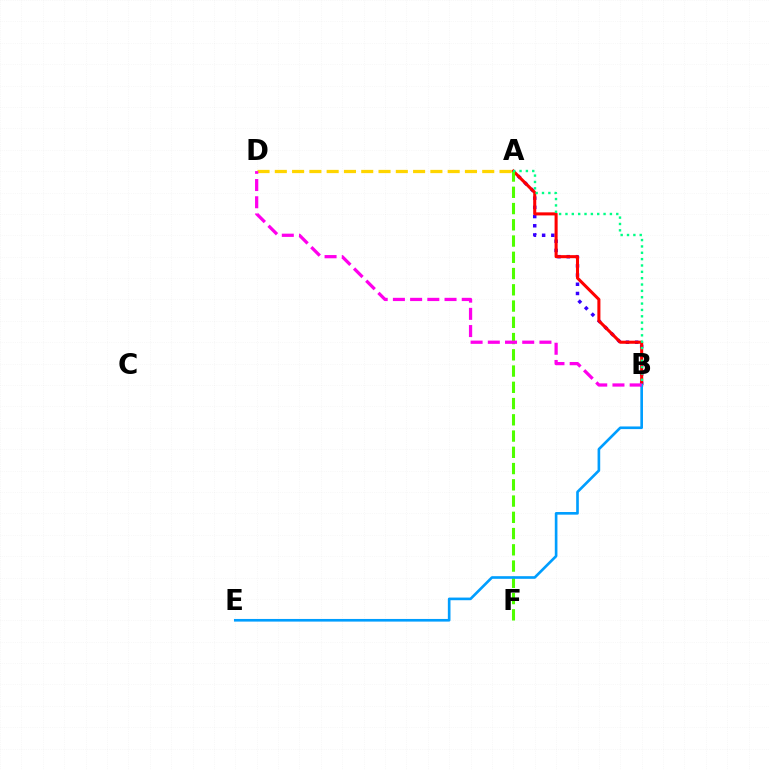{('A', 'B'): [{'color': '#3700ff', 'line_style': 'dotted', 'thickness': 2.5}, {'color': '#ff0000', 'line_style': 'solid', 'thickness': 2.2}, {'color': '#00ff86', 'line_style': 'dotted', 'thickness': 1.73}], ('A', 'F'): [{'color': '#4fff00', 'line_style': 'dashed', 'thickness': 2.21}], ('B', 'E'): [{'color': '#009eff', 'line_style': 'solid', 'thickness': 1.9}], ('A', 'D'): [{'color': '#ffd500', 'line_style': 'dashed', 'thickness': 2.35}], ('B', 'D'): [{'color': '#ff00ed', 'line_style': 'dashed', 'thickness': 2.34}]}